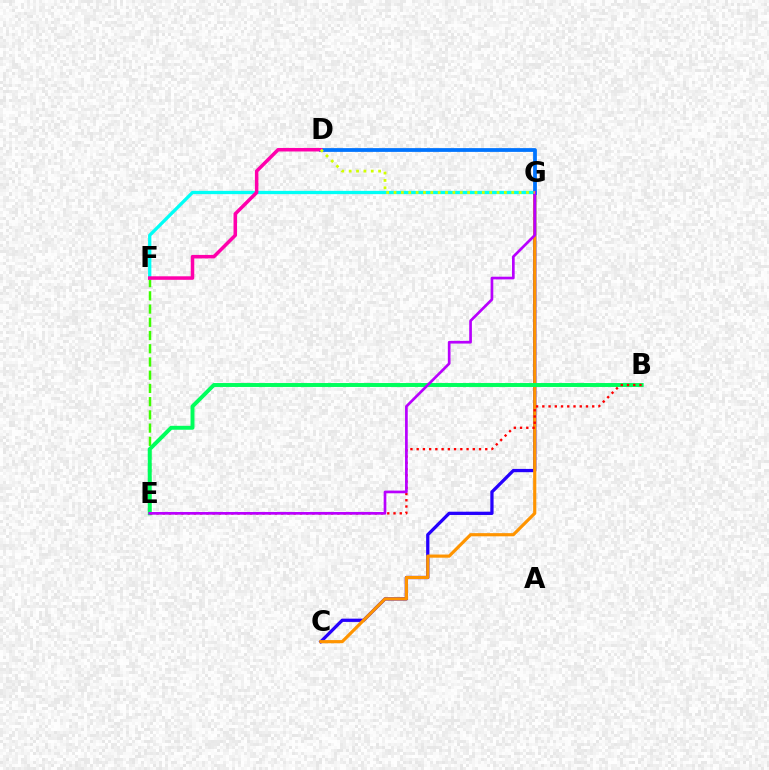{('C', 'G'): [{'color': '#2500ff', 'line_style': 'solid', 'thickness': 2.35}, {'color': '#ff9400', 'line_style': 'solid', 'thickness': 2.28}], ('E', 'F'): [{'color': '#3dff00', 'line_style': 'dashed', 'thickness': 1.8}], ('B', 'E'): [{'color': '#00ff5c', 'line_style': 'solid', 'thickness': 2.84}, {'color': '#ff0000', 'line_style': 'dotted', 'thickness': 1.69}], ('F', 'G'): [{'color': '#00fff6', 'line_style': 'solid', 'thickness': 2.36}], ('D', 'G'): [{'color': '#0074ff', 'line_style': 'solid', 'thickness': 2.72}, {'color': '#d1ff00', 'line_style': 'dotted', 'thickness': 2.0}], ('D', 'F'): [{'color': '#ff00ac', 'line_style': 'solid', 'thickness': 2.53}], ('E', 'G'): [{'color': '#b900ff', 'line_style': 'solid', 'thickness': 1.94}]}